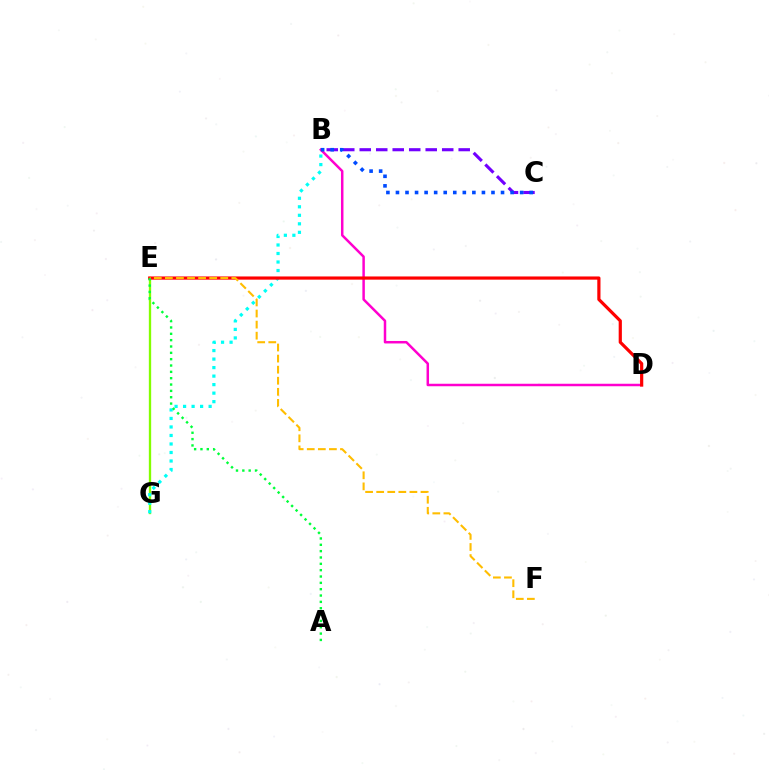{('B', 'C'): [{'color': '#7200ff', 'line_style': 'dashed', 'thickness': 2.24}, {'color': '#004bff', 'line_style': 'dotted', 'thickness': 2.6}], ('E', 'G'): [{'color': '#84ff00', 'line_style': 'solid', 'thickness': 1.68}], ('B', 'D'): [{'color': '#ff00cf', 'line_style': 'solid', 'thickness': 1.79}], ('B', 'G'): [{'color': '#00fff6', 'line_style': 'dotted', 'thickness': 2.31}], ('D', 'E'): [{'color': '#ff0000', 'line_style': 'solid', 'thickness': 2.3}], ('E', 'F'): [{'color': '#ffbd00', 'line_style': 'dashed', 'thickness': 1.5}], ('A', 'E'): [{'color': '#00ff39', 'line_style': 'dotted', 'thickness': 1.72}]}